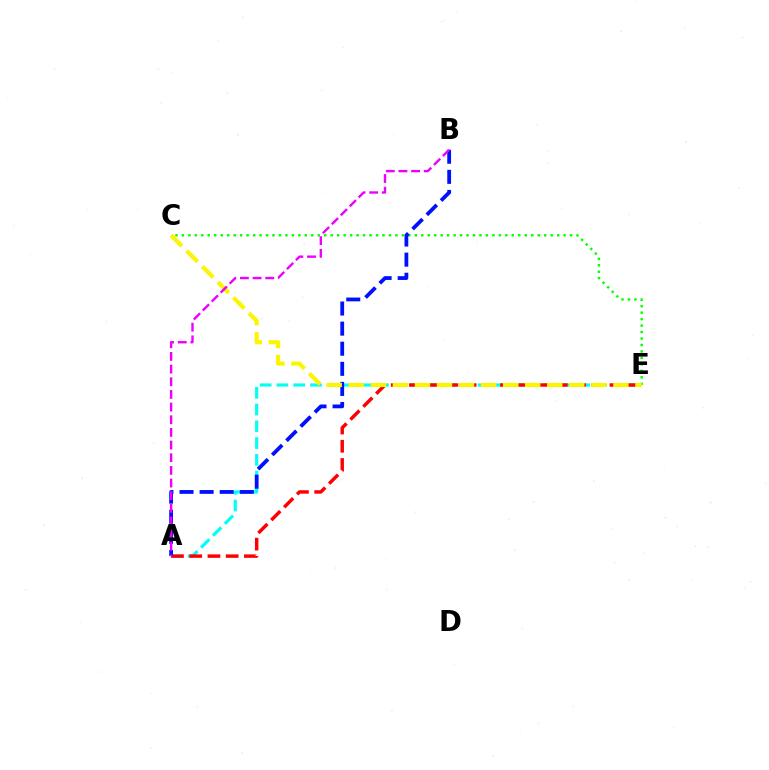{('A', 'E'): [{'color': '#00fff6', 'line_style': 'dashed', 'thickness': 2.28}, {'color': '#ff0000', 'line_style': 'dashed', 'thickness': 2.48}], ('C', 'E'): [{'color': '#08ff00', 'line_style': 'dotted', 'thickness': 1.76}, {'color': '#fcf500', 'line_style': 'dashed', 'thickness': 3.0}], ('A', 'B'): [{'color': '#0010ff', 'line_style': 'dashed', 'thickness': 2.73}, {'color': '#ee00ff', 'line_style': 'dashed', 'thickness': 1.72}]}